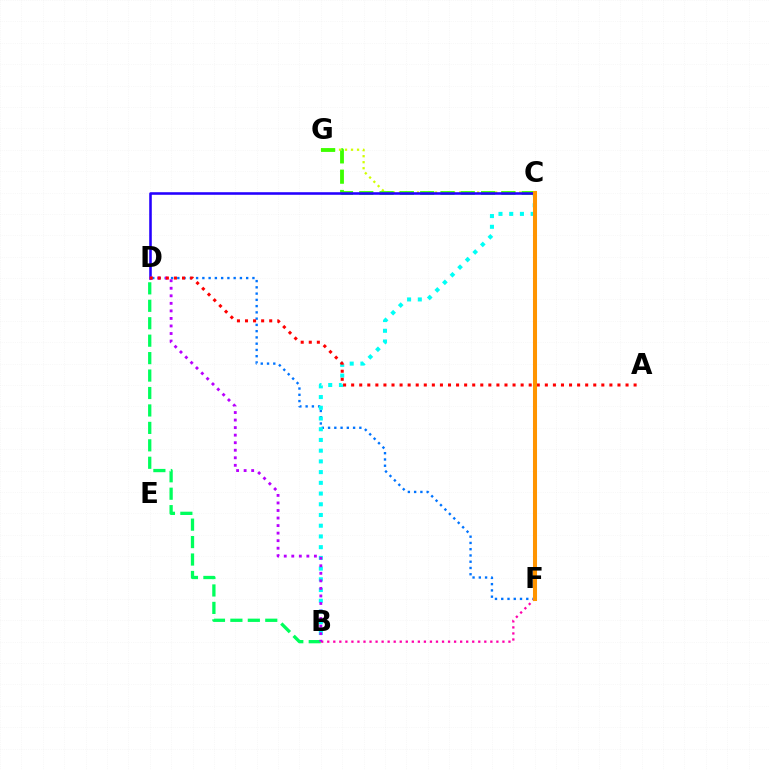{('B', 'D'): [{'color': '#00ff5c', 'line_style': 'dashed', 'thickness': 2.37}, {'color': '#b900ff', 'line_style': 'dotted', 'thickness': 2.05}], ('C', 'G'): [{'color': '#d1ff00', 'line_style': 'dotted', 'thickness': 1.63}, {'color': '#3dff00', 'line_style': 'dashed', 'thickness': 2.76}], ('D', 'F'): [{'color': '#0074ff', 'line_style': 'dotted', 'thickness': 1.7}], ('B', 'C'): [{'color': '#00fff6', 'line_style': 'dotted', 'thickness': 2.91}], ('B', 'F'): [{'color': '#ff00ac', 'line_style': 'dotted', 'thickness': 1.64}], ('C', 'D'): [{'color': '#2500ff', 'line_style': 'solid', 'thickness': 1.85}], ('A', 'D'): [{'color': '#ff0000', 'line_style': 'dotted', 'thickness': 2.19}], ('C', 'F'): [{'color': '#ff9400', 'line_style': 'solid', 'thickness': 2.92}]}